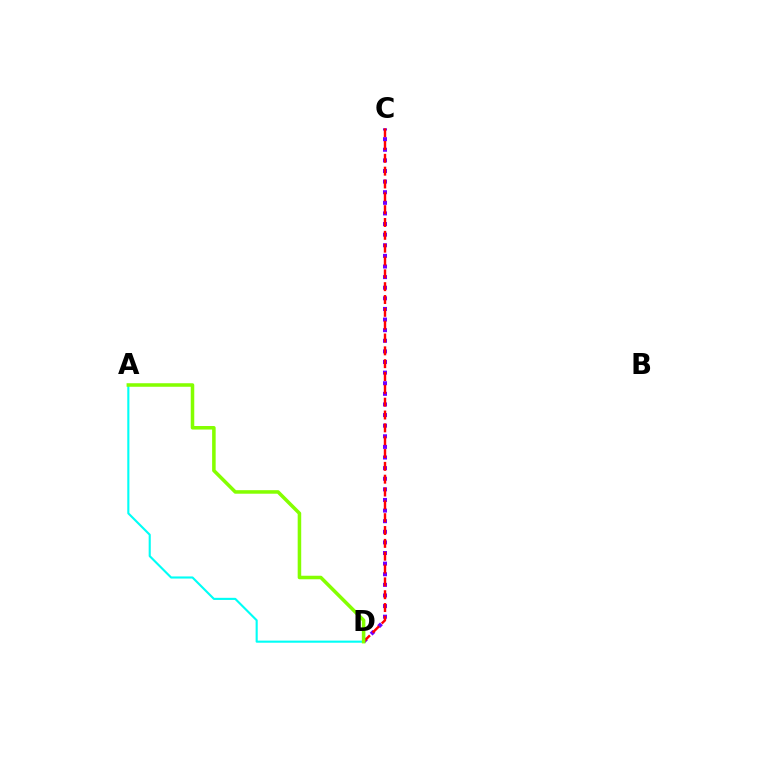{('A', 'D'): [{'color': '#00fff6', 'line_style': 'solid', 'thickness': 1.52}, {'color': '#84ff00', 'line_style': 'solid', 'thickness': 2.54}], ('C', 'D'): [{'color': '#7200ff', 'line_style': 'dotted', 'thickness': 2.88}, {'color': '#ff0000', 'line_style': 'dashed', 'thickness': 1.74}]}